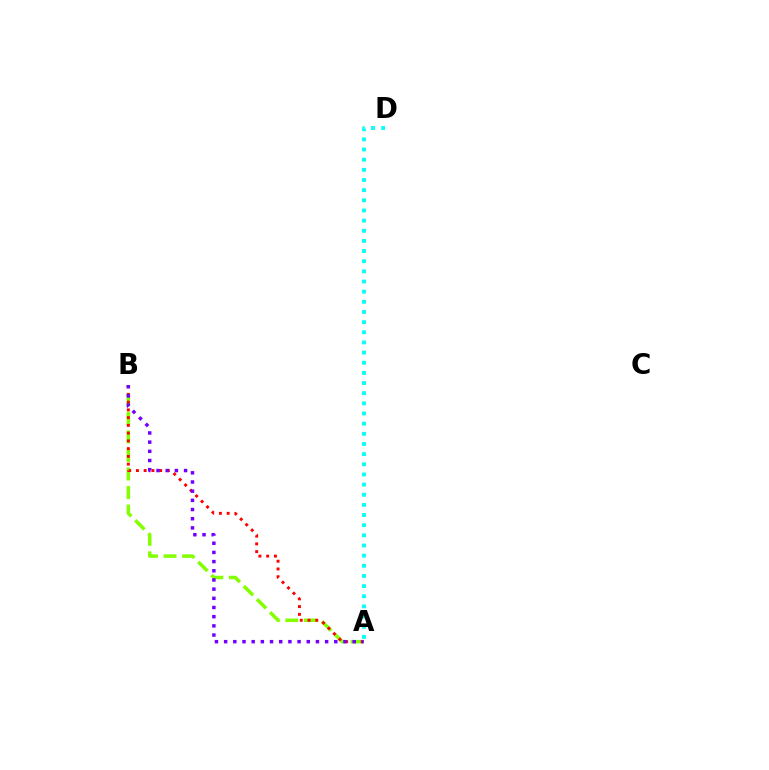{('A', 'B'): [{'color': '#84ff00', 'line_style': 'dashed', 'thickness': 2.52}, {'color': '#ff0000', 'line_style': 'dotted', 'thickness': 2.11}, {'color': '#7200ff', 'line_style': 'dotted', 'thickness': 2.49}], ('A', 'D'): [{'color': '#00fff6', 'line_style': 'dotted', 'thickness': 2.76}]}